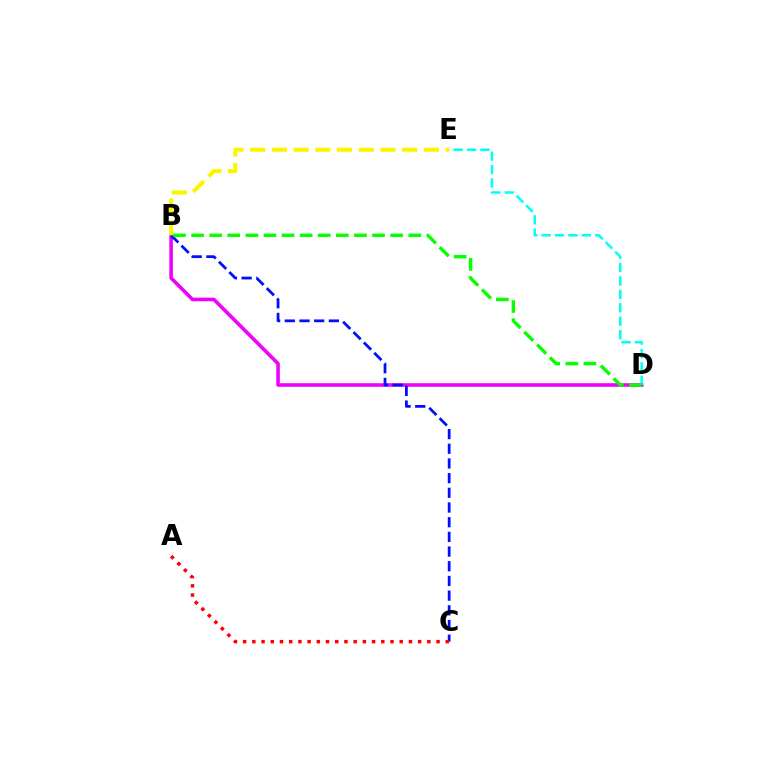{('B', 'D'): [{'color': '#ee00ff', 'line_style': 'solid', 'thickness': 2.58}, {'color': '#08ff00', 'line_style': 'dashed', 'thickness': 2.46}], ('B', 'C'): [{'color': '#0010ff', 'line_style': 'dashed', 'thickness': 2.0}], ('D', 'E'): [{'color': '#00fff6', 'line_style': 'dashed', 'thickness': 1.82}], ('A', 'C'): [{'color': '#ff0000', 'line_style': 'dotted', 'thickness': 2.5}], ('B', 'E'): [{'color': '#fcf500', 'line_style': 'dashed', 'thickness': 2.95}]}